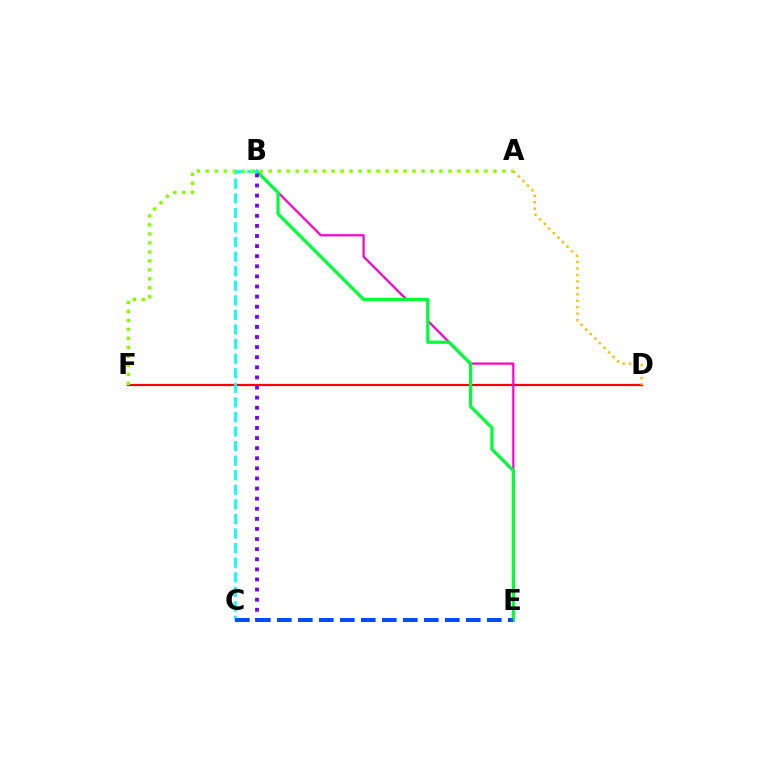{('D', 'F'): [{'color': '#ff0000', 'line_style': 'solid', 'thickness': 1.6}], ('B', 'E'): [{'color': '#ff00cf', 'line_style': 'solid', 'thickness': 1.61}, {'color': '#00ff39', 'line_style': 'solid', 'thickness': 2.32}], ('B', 'C'): [{'color': '#7200ff', 'line_style': 'dotted', 'thickness': 2.74}, {'color': '#00fff6', 'line_style': 'dashed', 'thickness': 1.98}], ('A', 'F'): [{'color': '#84ff00', 'line_style': 'dotted', 'thickness': 2.44}], ('C', 'E'): [{'color': '#004bff', 'line_style': 'dashed', 'thickness': 2.85}], ('A', 'D'): [{'color': '#ffbd00', 'line_style': 'dotted', 'thickness': 1.75}]}